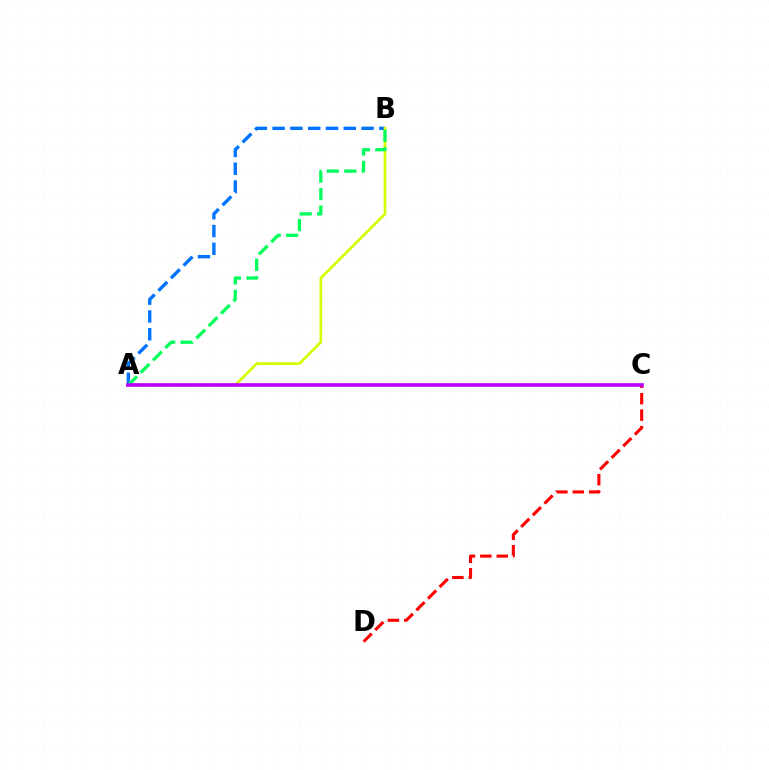{('C', 'D'): [{'color': '#ff0000', 'line_style': 'dashed', 'thickness': 2.23}], ('A', 'B'): [{'color': '#0074ff', 'line_style': 'dashed', 'thickness': 2.42}, {'color': '#d1ff00', 'line_style': 'solid', 'thickness': 1.94}, {'color': '#00ff5c', 'line_style': 'dashed', 'thickness': 2.37}], ('A', 'C'): [{'color': '#b900ff', 'line_style': 'solid', 'thickness': 2.64}]}